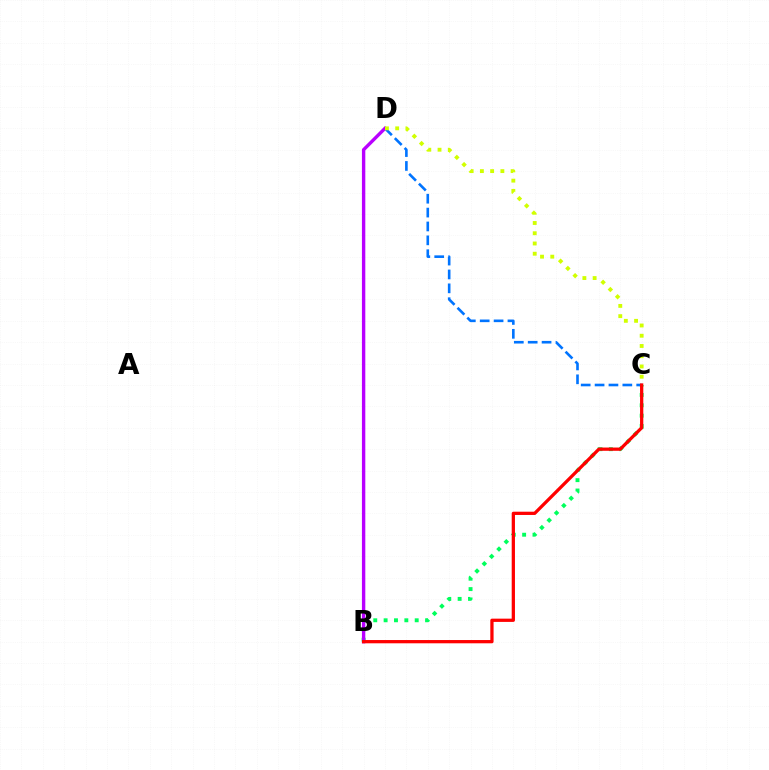{('B', 'C'): [{'color': '#00ff5c', 'line_style': 'dotted', 'thickness': 2.81}, {'color': '#ff0000', 'line_style': 'solid', 'thickness': 2.35}], ('C', 'D'): [{'color': '#0074ff', 'line_style': 'dashed', 'thickness': 1.89}, {'color': '#d1ff00', 'line_style': 'dotted', 'thickness': 2.78}], ('B', 'D'): [{'color': '#b900ff', 'line_style': 'solid', 'thickness': 2.43}]}